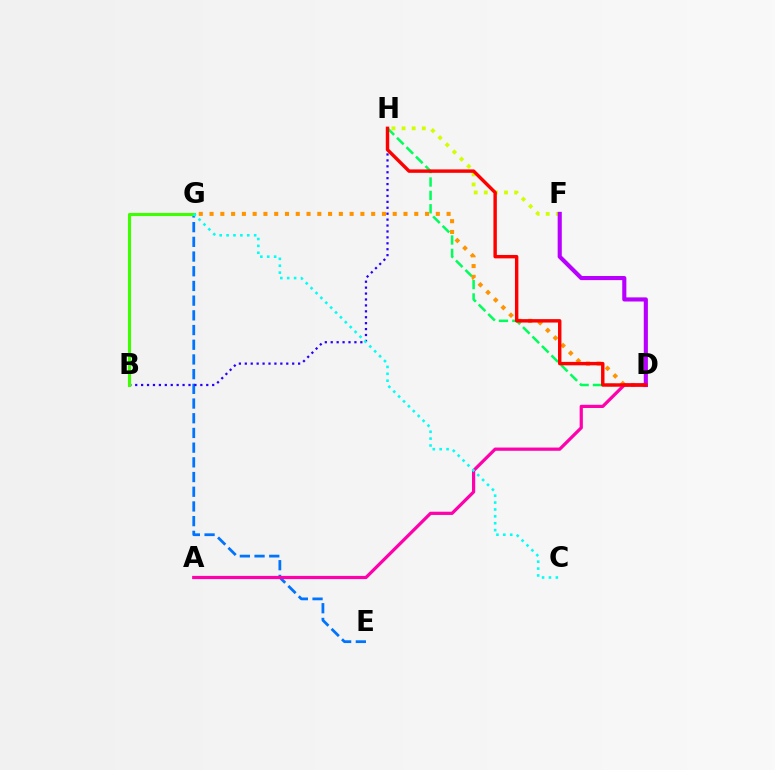{('D', 'H'): [{'color': '#00ff5c', 'line_style': 'dashed', 'thickness': 1.82}, {'color': '#ff0000', 'line_style': 'solid', 'thickness': 2.46}], ('D', 'G'): [{'color': '#ff9400', 'line_style': 'dotted', 'thickness': 2.93}], ('E', 'G'): [{'color': '#0074ff', 'line_style': 'dashed', 'thickness': 2.0}], ('B', 'H'): [{'color': '#2500ff', 'line_style': 'dotted', 'thickness': 1.61}], ('F', 'H'): [{'color': '#d1ff00', 'line_style': 'dotted', 'thickness': 2.75}], ('A', 'D'): [{'color': '#ff00ac', 'line_style': 'solid', 'thickness': 2.32}], ('D', 'F'): [{'color': '#b900ff', 'line_style': 'solid', 'thickness': 2.97}], ('B', 'G'): [{'color': '#3dff00', 'line_style': 'solid', 'thickness': 2.24}], ('C', 'G'): [{'color': '#00fff6', 'line_style': 'dotted', 'thickness': 1.87}]}